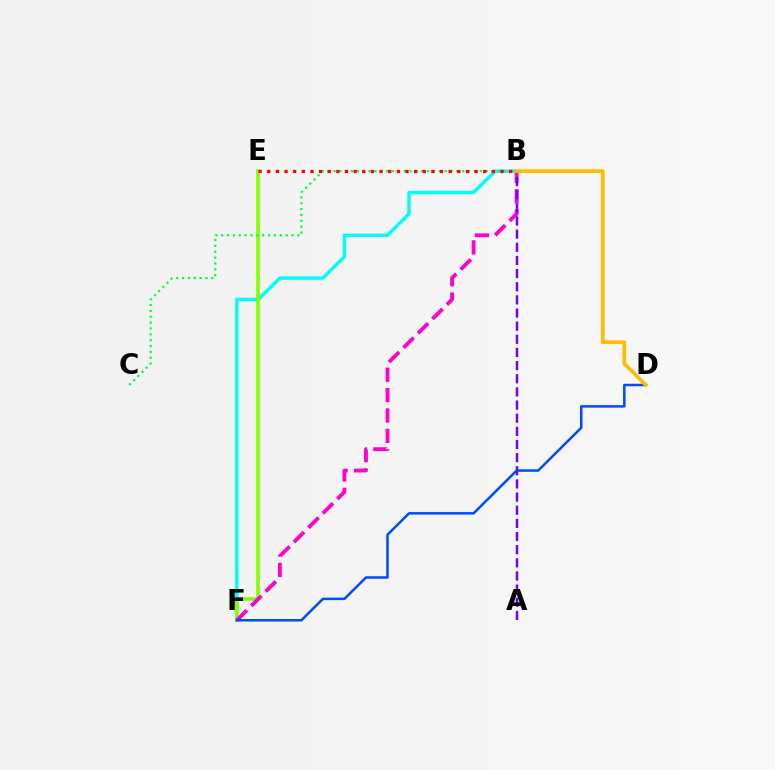{('B', 'F'): [{'color': '#00fff6', 'line_style': 'solid', 'thickness': 2.48}, {'color': '#ff00cf', 'line_style': 'dashed', 'thickness': 2.77}], ('E', 'F'): [{'color': '#84ff00', 'line_style': 'solid', 'thickness': 2.62}], ('B', 'C'): [{'color': '#00ff39', 'line_style': 'dotted', 'thickness': 1.59}], ('B', 'E'): [{'color': '#ff0000', 'line_style': 'dotted', 'thickness': 2.35}], ('A', 'B'): [{'color': '#7200ff', 'line_style': 'dashed', 'thickness': 1.79}], ('D', 'F'): [{'color': '#004bff', 'line_style': 'solid', 'thickness': 1.81}], ('B', 'D'): [{'color': '#ffbd00', 'line_style': 'solid', 'thickness': 2.67}]}